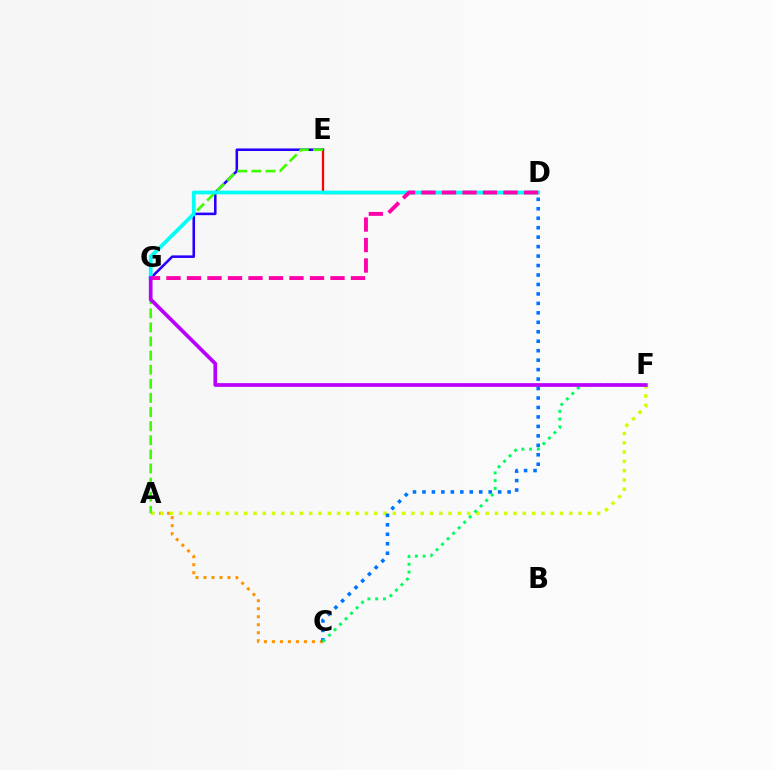{('A', 'C'): [{'color': '#ff9400', 'line_style': 'dotted', 'thickness': 2.17}], ('E', 'G'): [{'color': '#2500ff', 'line_style': 'solid', 'thickness': 1.85}], ('D', 'E'): [{'color': '#ff0000', 'line_style': 'solid', 'thickness': 1.62}], ('A', 'F'): [{'color': '#d1ff00', 'line_style': 'dotted', 'thickness': 2.52}], ('A', 'E'): [{'color': '#3dff00', 'line_style': 'dashed', 'thickness': 1.92}], ('D', 'G'): [{'color': '#00fff6', 'line_style': 'solid', 'thickness': 2.68}, {'color': '#ff00ac', 'line_style': 'dashed', 'thickness': 2.79}], ('C', 'D'): [{'color': '#0074ff', 'line_style': 'dotted', 'thickness': 2.57}], ('C', 'F'): [{'color': '#00ff5c', 'line_style': 'dotted', 'thickness': 2.11}], ('F', 'G'): [{'color': '#b900ff', 'line_style': 'solid', 'thickness': 2.67}]}